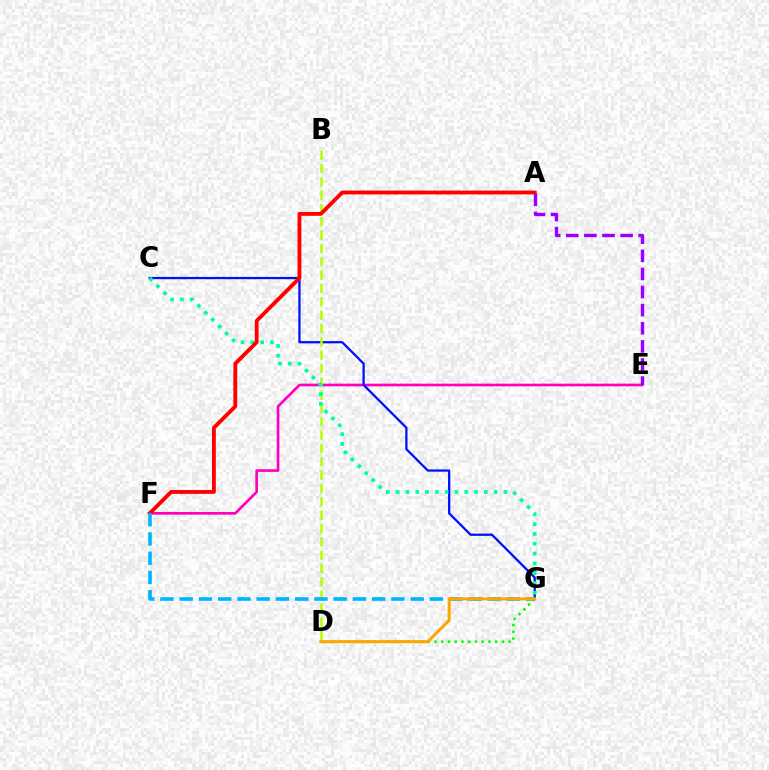{('E', 'F'): [{'color': '#ff00bd', 'line_style': 'solid', 'thickness': 1.93}], ('C', 'G'): [{'color': '#0010ff', 'line_style': 'solid', 'thickness': 1.63}, {'color': '#00ff9d', 'line_style': 'dotted', 'thickness': 2.66}], ('B', 'D'): [{'color': '#b3ff00', 'line_style': 'dashed', 'thickness': 1.81}], ('A', 'E'): [{'color': '#9b00ff', 'line_style': 'dashed', 'thickness': 2.46}], ('D', 'G'): [{'color': '#08ff00', 'line_style': 'dotted', 'thickness': 1.83}, {'color': '#ffa500', 'line_style': 'solid', 'thickness': 2.2}], ('A', 'F'): [{'color': '#ff0000', 'line_style': 'solid', 'thickness': 2.76}], ('F', 'G'): [{'color': '#00b5ff', 'line_style': 'dashed', 'thickness': 2.61}]}